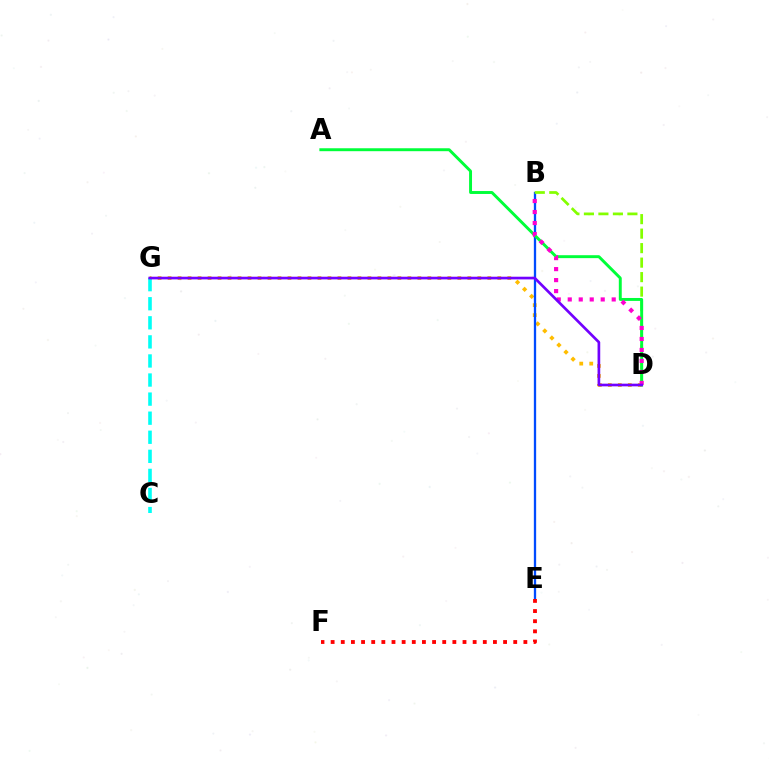{('D', 'G'): [{'color': '#ffbd00', 'line_style': 'dotted', 'thickness': 2.71}, {'color': '#7200ff', 'line_style': 'solid', 'thickness': 1.93}], ('C', 'G'): [{'color': '#00fff6', 'line_style': 'dashed', 'thickness': 2.59}], ('B', 'E'): [{'color': '#004bff', 'line_style': 'solid', 'thickness': 1.66}], ('E', 'F'): [{'color': '#ff0000', 'line_style': 'dotted', 'thickness': 2.76}], ('B', 'D'): [{'color': '#84ff00', 'line_style': 'dashed', 'thickness': 1.97}, {'color': '#ff00cf', 'line_style': 'dotted', 'thickness': 2.99}], ('A', 'D'): [{'color': '#00ff39', 'line_style': 'solid', 'thickness': 2.11}]}